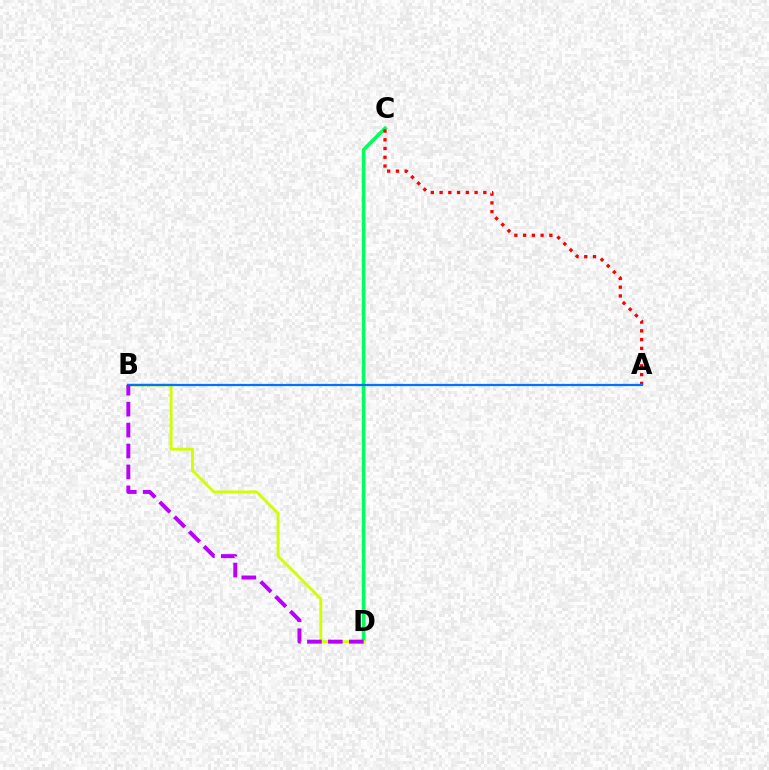{('C', 'D'): [{'color': '#00ff5c', 'line_style': 'solid', 'thickness': 2.56}], ('B', 'D'): [{'color': '#d1ff00', 'line_style': 'solid', 'thickness': 2.07}, {'color': '#b900ff', 'line_style': 'dashed', 'thickness': 2.84}], ('A', 'C'): [{'color': '#ff0000', 'line_style': 'dotted', 'thickness': 2.38}], ('A', 'B'): [{'color': '#0074ff', 'line_style': 'solid', 'thickness': 1.61}]}